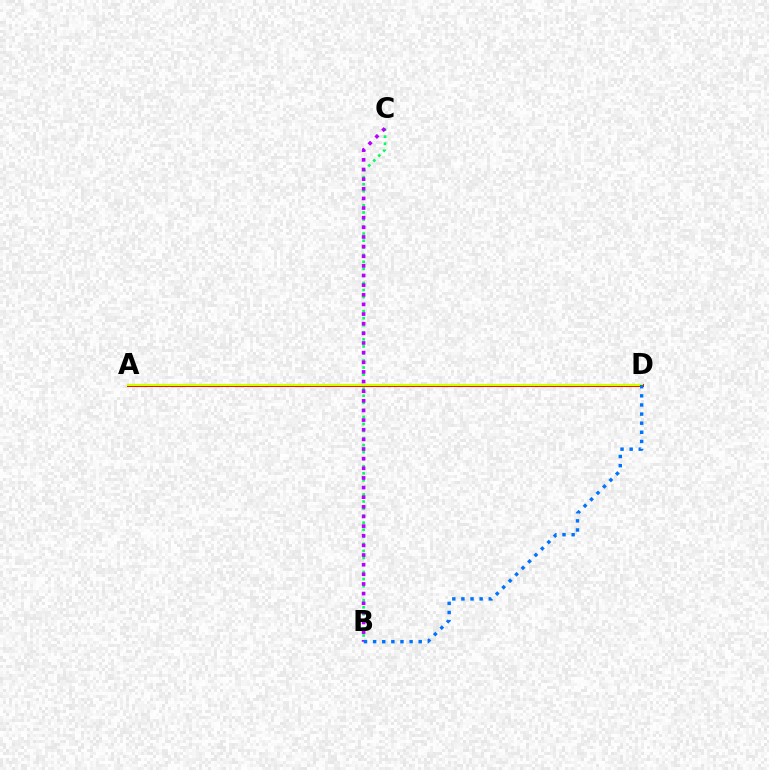{('A', 'D'): [{'color': '#ff0000', 'line_style': 'solid', 'thickness': 2.16}, {'color': '#d1ff00', 'line_style': 'solid', 'thickness': 1.59}], ('B', 'C'): [{'color': '#00ff5c', 'line_style': 'dotted', 'thickness': 1.92}, {'color': '#b900ff', 'line_style': 'dotted', 'thickness': 2.62}], ('B', 'D'): [{'color': '#0074ff', 'line_style': 'dotted', 'thickness': 2.48}]}